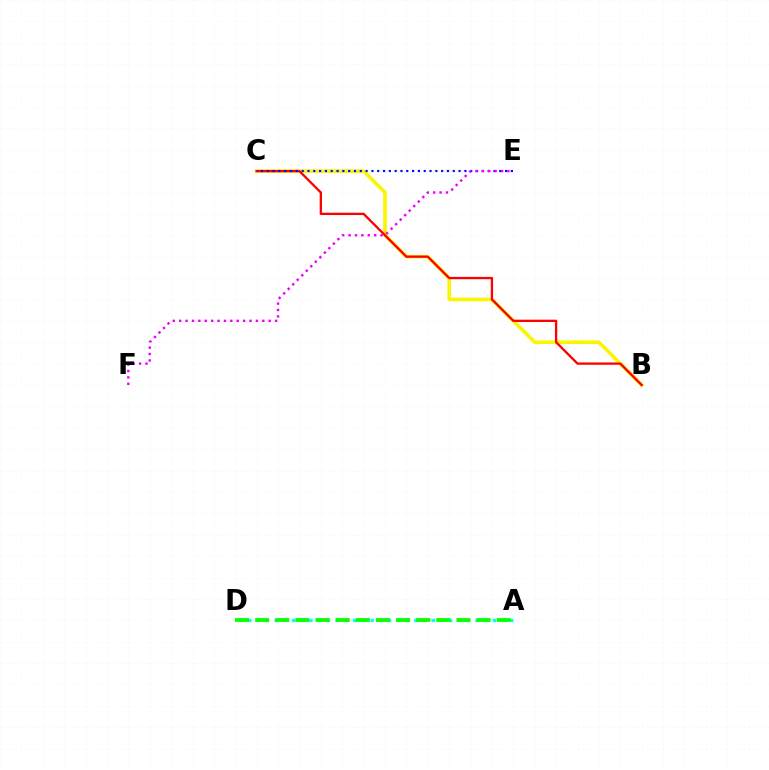{('B', 'C'): [{'color': '#fcf500', 'line_style': 'solid', 'thickness': 2.59}, {'color': '#ff0000', 'line_style': 'solid', 'thickness': 1.66}], ('A', 'D'): [{'color': '#00fff6', 'line_style': 'dotted', 'thickness': 2.37}, {'color': '#08ff00', 'line_style': 'dashed', 'thickness': 2.74}], ('C', 'E'): [{'color': '#0010ff', 'line_style': 'dotted', 'thickness': 1.58}], ('E', 'F'): [{'color': '#ee00ff', 'line_style': 'dotted', 'thickness': 1.74}]}